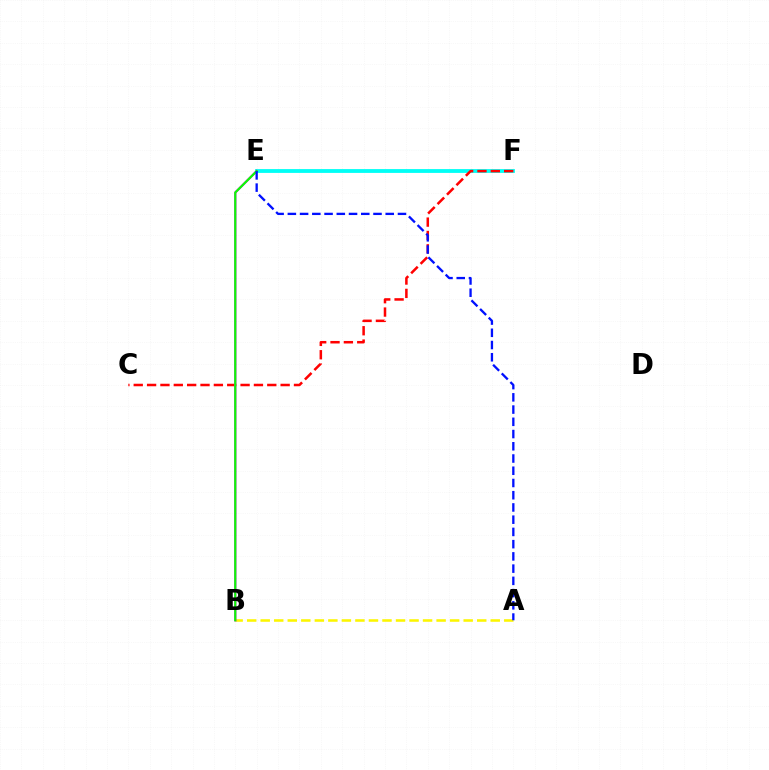{('A', 'B'): [{'color': '#fcf500', 'line_style': 'dashed', 'thickness': 1.84}], ('E', 'F'): [{'color': '#00fff6', 'line_style': 'solid', 'thickness': 2.75}], ('C', 'F'): [{'color': '#ff0000', 'line_style': 'dashed', 'thickness': 1.81}], ('B', 'E'): [{'color': '#ee00ff', 'line_style': 'solid', 'thickness': 1.59}, {'color': '#08ff00', 'line_style': 'solid', 'thickness': 1.55}], ('A', 'E'): [{'color': '#0010ff', 'line_style': 'dashed', 'thickness': 1.66}]}